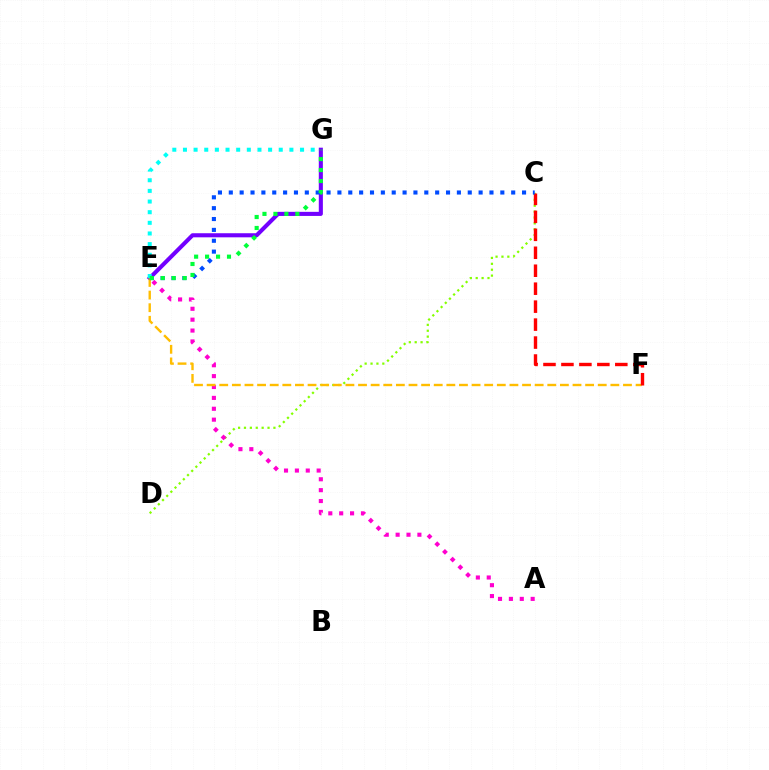{('E', 'G'): [{'color': '#7200ff', 'line_style': 'solid', 'thickness': 2.94}, {'color': '#00fff6', 'line_style': 'dotted', 'thickness': 2.89}, {'color': '#00ff39', 'line_style': 'dotted', 'thickness': 2.98}], ('C', 'D'): [{'color': '#84ff00', 'line_style': 'dotted', 'thickness': 1.6}], ('A', 'E'): [{'color': '#ff00cf', 'line_style': 'dotted', 'thickness': 2.96}], ('E', 'F'): [{'color': '#ffbd00', 'line_style': 'dashed', 'thickness': 1.71}], ('C', 'F'): [{'color': '#ff0000', 'line_style': 'dashed', 'thickness': 2.44}], ('C', 'E'): [{'color': '#004bff', 'line_style': 'dotted', 'thickness': 2.95}]}